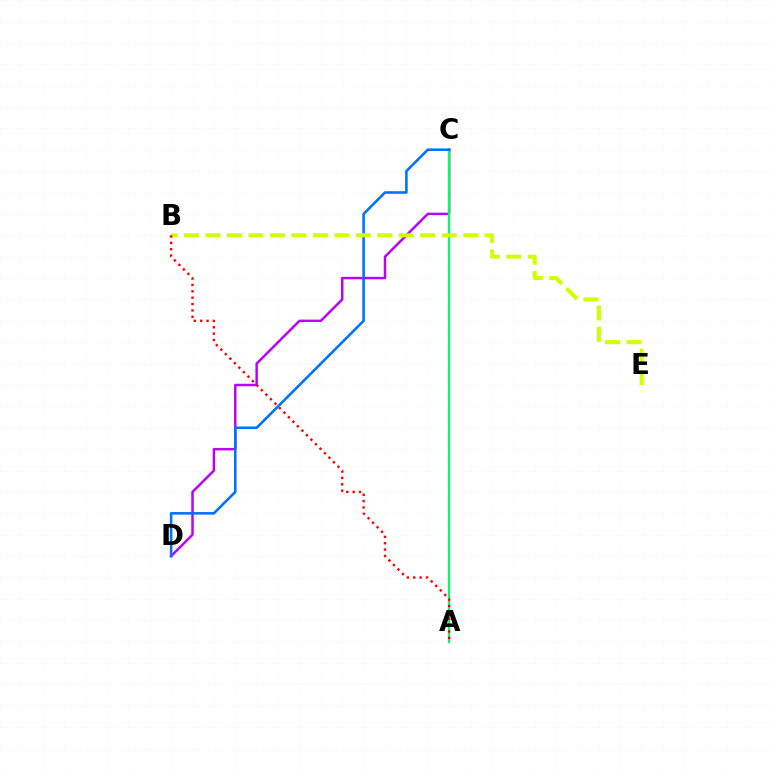{('C', 'D'): [{'color': '#b900ff', 'line_style': 'solid', 'thickness': 1.77}, {'color': '#0074ff', 'line_style': 'solid', 'thickness': 1.87}], ('A', 'C'): [{'color': '#00ff5c', 'line_style': 'solid', 'thickness': 1.59}], ('B', 'E'): [{'color': '#d1ff00', 'line_style': 'dashed', 'thickness': 2.92}], ('A', 'B'): [{'color': '#ff0000', 'line_style': 'dotted', 'thickness': 1.73}]}